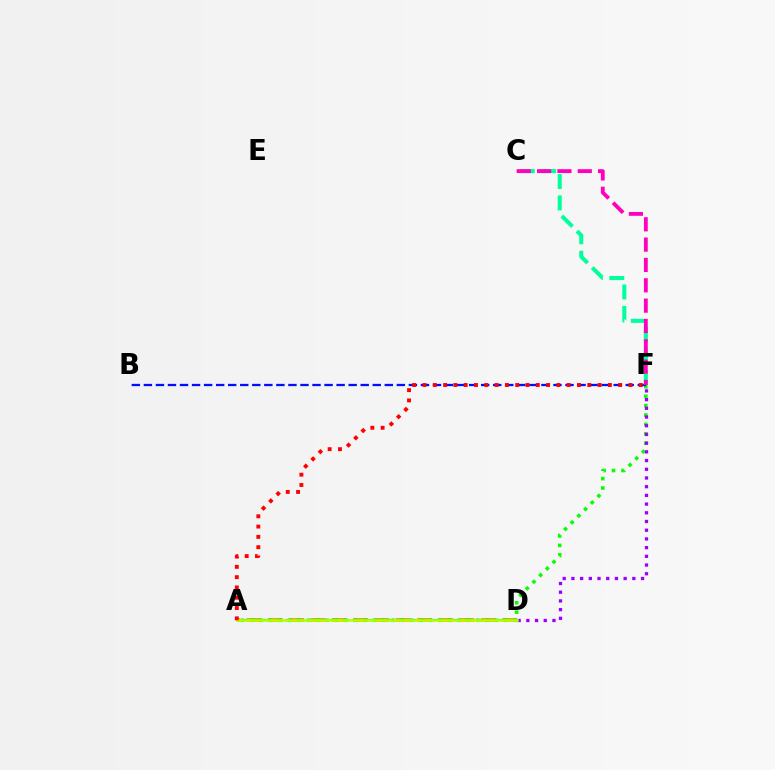{('A', 'D'): [{'color': '#ffa500', 'line_style': 'dashed', 'thickness': 2.89}, {'color': '#00b5ff', 'line_style': 'dashed', 'thickness': 1.52}, {'color': '#b3ff00', 'line_style': 'solid', 'thickness': 1.88}], ('A', 'F'): [{'color': '#08ff00', 'line_style': 'dotted', 'thickness': 2.56}, {'color': '#ff0000', 'line_style': 'dotted', 'thickness': 2.8}], ('B', 'F'): [{'color': '#0010ff', 'line_style': 'dashed', 'thickness': 1.64}], ('D', 'F'): [{'color': '#9b00ff', 'line_style': 'dotted', 'thickness': 2.37}], ('C', 'F'): [{'color': '#00ff9d', 'line_style': 'dashed', 'thickness': 2.91}, {'color': '#ff00bd', 'line_style': 'dashed', 'thickness': 2.76}]}